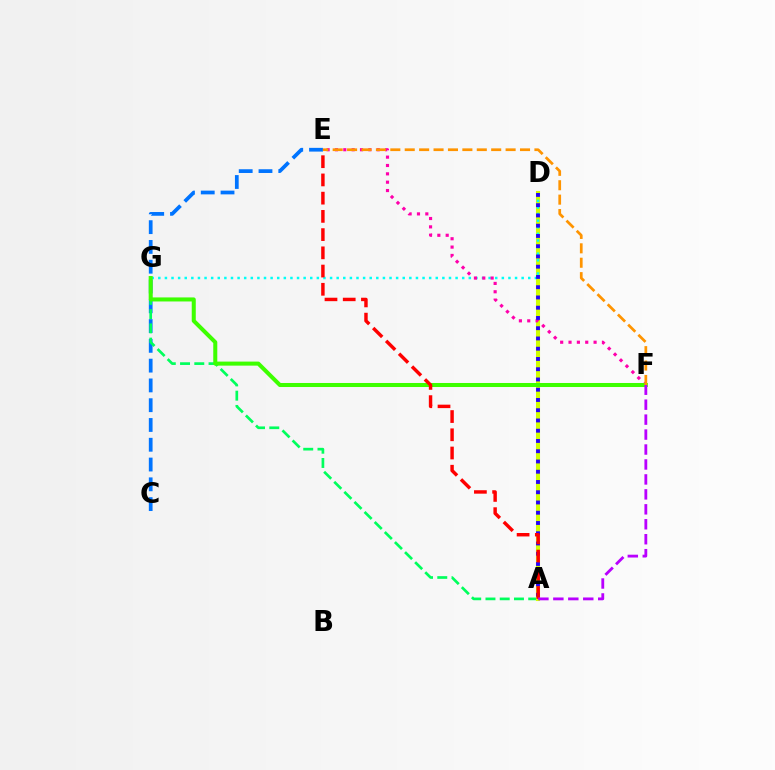{('C', 'E'): [{'color': '#0074ff', 'line_style': 'dashed', 'thickness': 2.69}], ('A', 'G'): [{'color': '#00ff5c', 'line_style': 'dashed', 'thickness': 1.94}], ('A', 'D'): [{'color': '#d1ff00', 'line_style': 'solid', 'thickness': 2.93}, {'color': '#2500ff', 'line_style': 'dotted', 'thickness': 2.79}], ('D', 'G'): [{'color': '#00fff6', 'line_style': 'dotted', 'thickness': 1.79}], ('E', 'F'): [{'color': '#ff00ac', 'line_style': 'dotted', 'thickness': 2.27}, {'color': '#ff9400', 'line_style': 'dashed', 'thickness': 1.96}], ('F', 'G'): [{'color': '#3dff00', 'line_style': 'solid', 'thickness': 2.9}], ('A', 'E'): [{'color': '#ff0000', 'line_style': 'dashed', 'thickness': 2.48}], ('A', 'F'): [{'color': '#b900ff', 'line_style': 'dashed', 'thickness': 2.03}]}